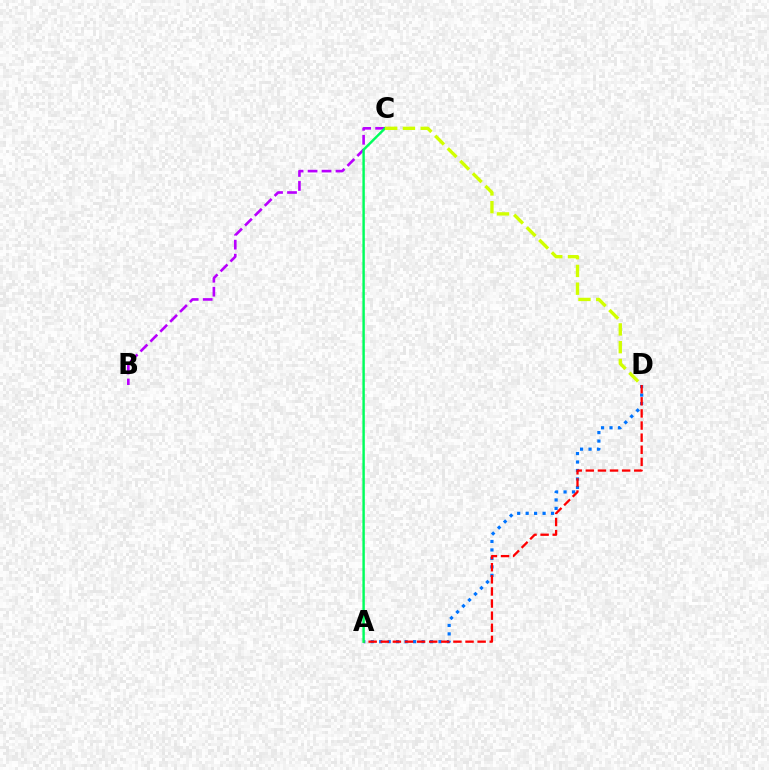{('A', 'D'): [{'color': '#0074ff', 'line_style': 'dotted', 'thickness': 2.3}, {'color': '#ff0000', 'line_style': 'dashed', 'thickness': 1.64}], ('B', 'C'): [{'color': '#b900ff', 'line_style': 'dashed', 'thickness': 1.9}], ('A', 'C'): [{'color': '#00ff5c', 'line_style': 'solid', 'thickness': 1.75}], ('C', 'D'): [{'color': '#d1ff00', 'line_style': 'dashed', 'thickness': 2.41}]}